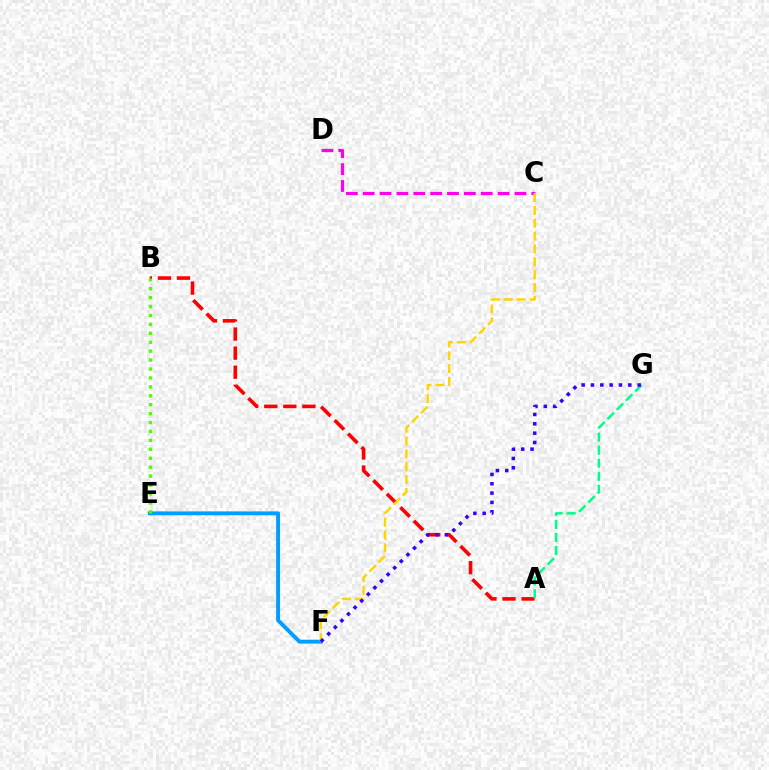{('E', 'F'): [{'color': '#009eff', 'line_style': 'solid', 'thickness': 2.79}], ('C', 'D'): [{'color': '#ff00ed', 'line_style': 'dashed', 'thickness': 2.29}], ('A', 'B'): [{'color': '#ff0000', 'line_style': 'dashed', 'thickness': 2.59}], ('B', 'E'): [{'color': '#4fff00', 'line_style': 'dotted', 'thickness': 2.42}], ('A', 'G'): [{'color': '#00ff86', 'line_style': 'dashed', 'thickness': 1.77}], ('C', 'F'): [{'color': '#ffd500', 'line_style': 'dashed', 'thickness': 1.75}], ('F', 'G'): [{'color': '#3700ff', 'line_style': 'dotted', 'thickness': 2.54}]}